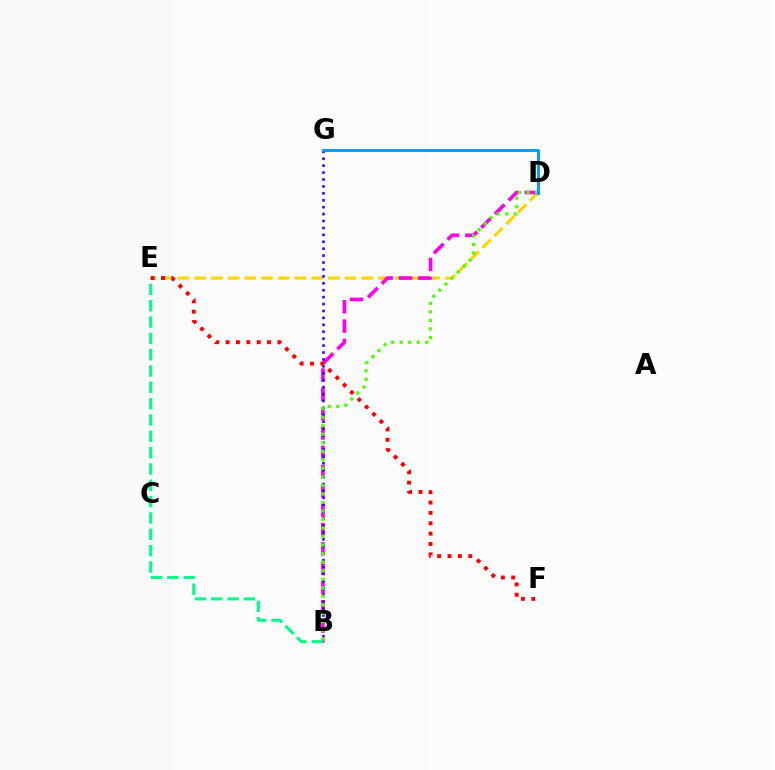{('D', 'E'): [{'color': '#ffd500', 'line_style': 'dashed', 'thickness': 2.27}], ('B', 'D'): [{'color': '#ff00ed', 'line_style': 'dashed', 'thickness': 2.62}, {'color': '#4fff00', 'line_style': 'dotted', 'thickness': 2.32}], ('B', 'E'): [{'color': '#00ff86', 'line_style': 'dashed', 'thickness': 2.22}], ('B', 'G'): [{'color': '#3700ff', 'line_style': 'dotted', 'thickness': 1.88}], ('D', 'G'): [{'color': '#009eff', 'line_style': 'solid', 'thickness': 2.13}], ('E', 'F'): [{'color': '#ff0000', 'line_style': 'dotted', 'thickness': 2.81}]}